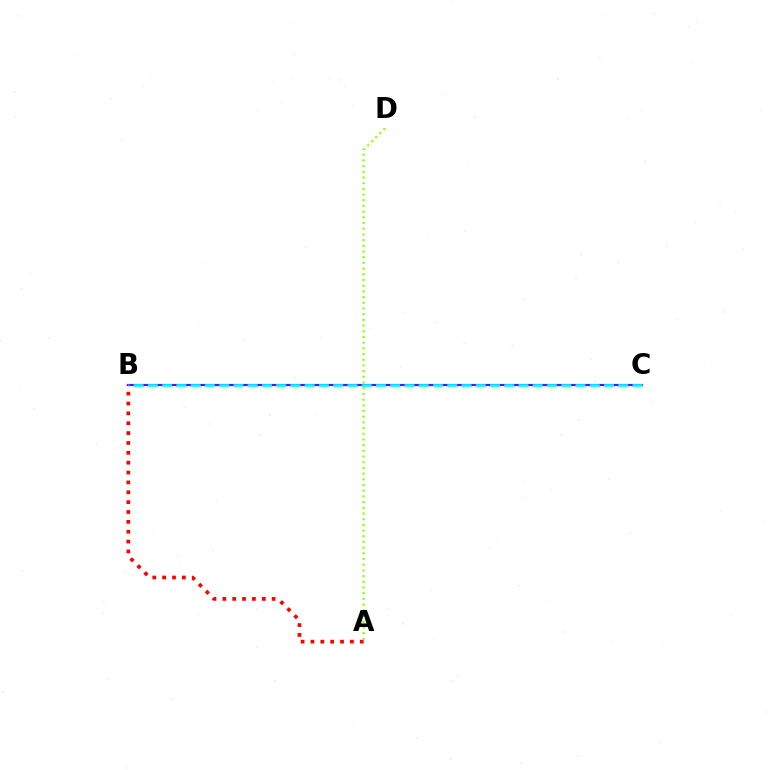{('A', 'B'): [{'color': '#ff0000', 'line_style': 'dotted', 'thickness': 2.68}], ('B', 'C'): [{'color': '#7200ff', 'line_style': 'solid', 'thickness': 1.56}, {'color': '#00fff6', 'line_style': 'dashed', 'thickness': 1.94}], ('A', 'D'): [{'color': '#84ff00', 'line_style': 'dotted', 'thickness': 1.55}]}